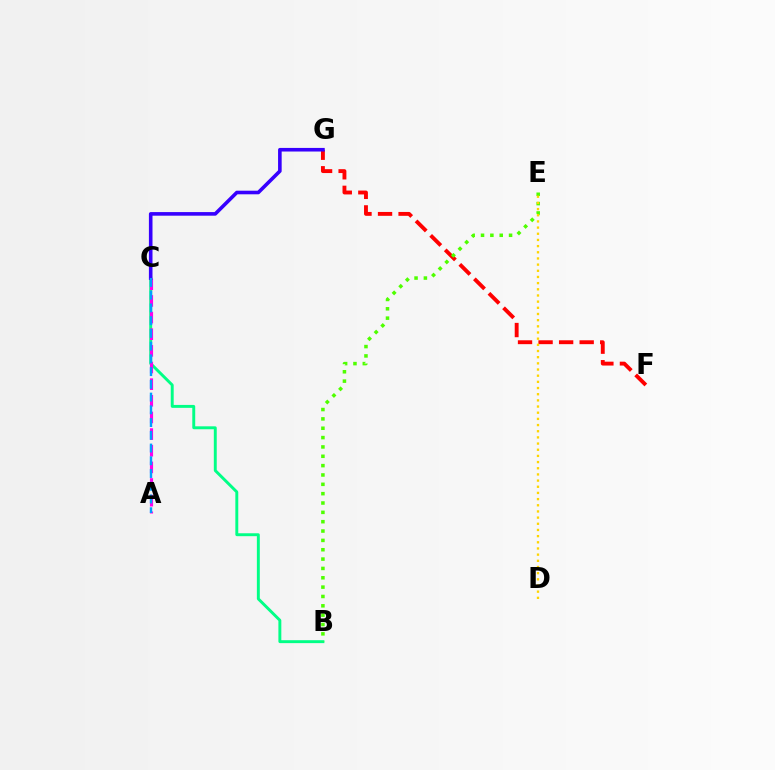{('B', 'C'): [{'color': '#00ff86', 'line_style': 'solid', 'thickness': 2.11}], ('F', 'G'): [{'color': '#ff0000', 'line_style': 'dashed', 'thickness': 2.79}], ('A', 'C'): [{'color': '#ff00ed', 'line_style': 'dashed', 'thickness': 2.26}, {'color': '#009eff', 'line_style': 'dashed', 'thickness': 1.73}], ('B', 'E'): [{'color': '#4fff00', 'line_style': 'dotted', 'thickness': 2.54}], ('C', 'G'): [{'color': '#3700ff', 'line_style': 'solid', 'thickness': 2.59}], ('D', 'E'): [{'color': '#ffd500', 'line_style': 'dotted', 'thickness': 1.68}]}